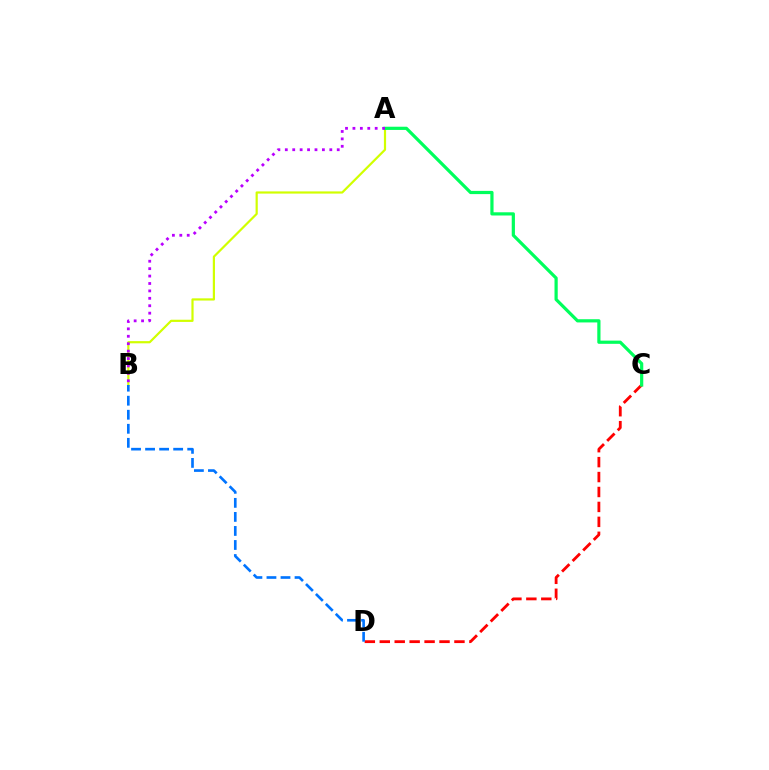{('A', 'B'): [{'color': '#d1ff00', 'line_style': 'solid', 'thickness': 1.58}, {'color': '#b900ff', 'line_style': 'dotted', 'thickness': 2.02}], ('C', 'D'): [{'color': '#ff0000', 'line_style': 'dashed', 'thickness': 2.03}], ('A', 'C'): [{'color': '#00ff5c', 'line_style': 'solid', 'thickness': 2.31}], ('B', 'D'): [{'color': '#0074ff', 'line_style': 'dashed', 'thickness': 1.91}]}